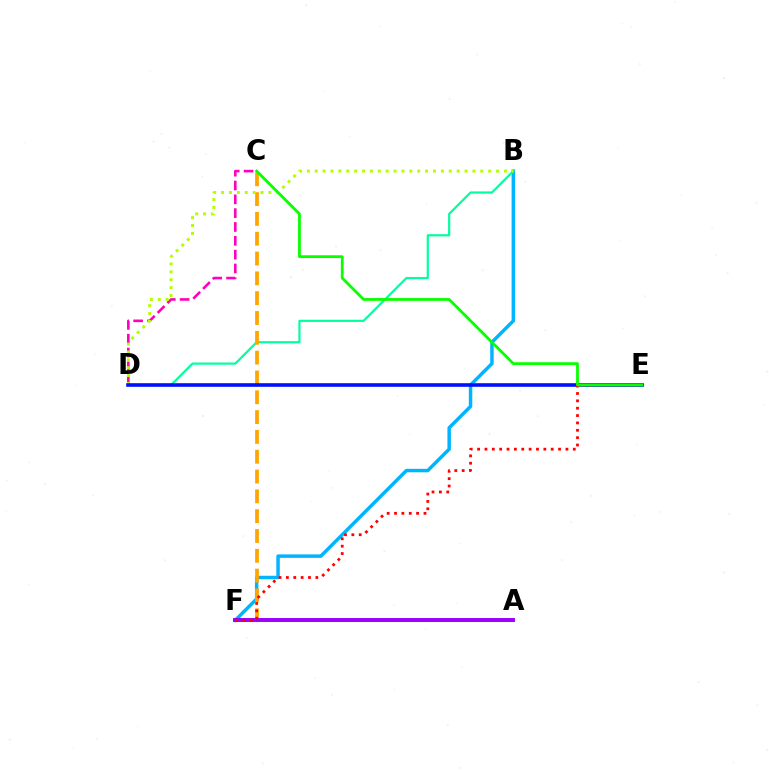{('B', 'F'): [{'color': '#00b5ff', 'line_style': 'solid', 'thickness': 2.5}], ('B', 'D'): [{'color': '#00ff9d', 'line_style': 'solid', 'thickness': 1.57}, {'color': '#b3ff00', 'line_style': 'dotted', 'thickness': 2.14}], ('C', 'D'): [{'color': '#ff00bd', 'line_style': 'dashed', 'thickness': 1.88}], ('C', 'F'): [{'color': '#ffa500', 'line_style': 'dashed', 'thickness': 2.69}], ('A', 'F'): [{'color': '#9b00ff', 'line_style': 'solid', 'thickness': 2.84}], ('D', 'E'): [{'color': '#0010ff', 'line_style': 'solid', 'thickness': 2.6}], ('E', 'F'): [{'color': '#ff0000', 'line_style': 'dotted', 'thickness': 2.0}], ('C', 'E'): [{'color': '#08ff00', 'line_style': 'solid', 'thickness': 2.0}]}